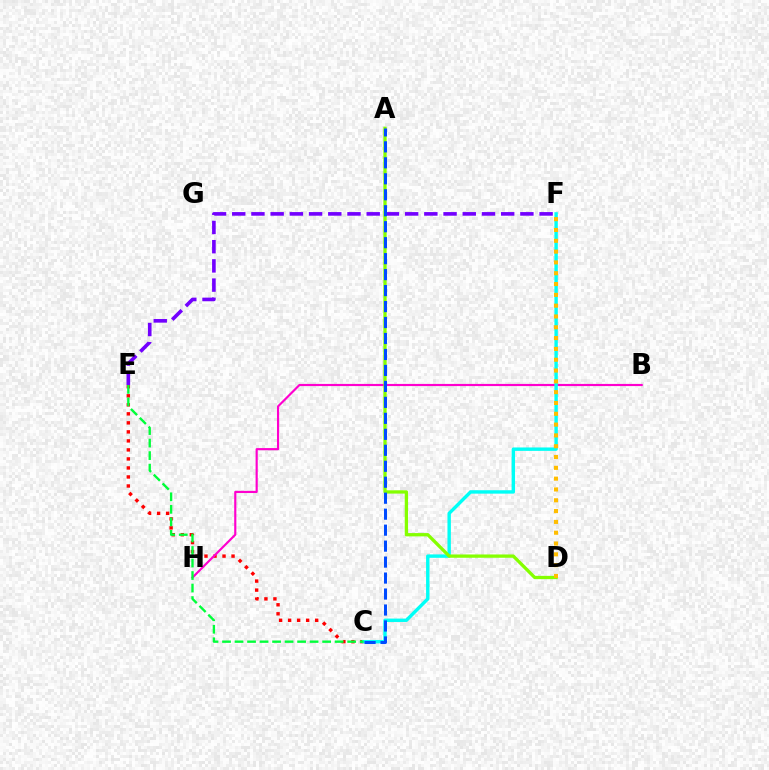{('C', 'E'): [{'color': '#ff0000', 'line_style': 'dotted', 'thickness': 2.45}, {'color': '#00ff39', 'line_style': 'dashed', 'thickness': 1.7}], ('B', 'H'): [{'color': '#ff00cf', 'line_style': 'solid', 'thickness': 1.55}], ('E', 'F'): [{'color': '#7200ff', 'line_style': 'dashed', 'thickness': 2.61}], ('C', 'F'): [{'color': '#00fff6', 'line_style': 'solid', 'thickness': 2.45}], ('A', 'D'): [{'color': '#84ff00', 'line_style': 'solid', 'thickness': 2.37}], ('D', 'F'): [{'color': '#ffbd00', 'line_style': 'dotted', 'thickness': 2.94}], ('A', 'C'): [{'color': '#004bff', 'line_style': 'dashed', 'thickness': 2.17}]}